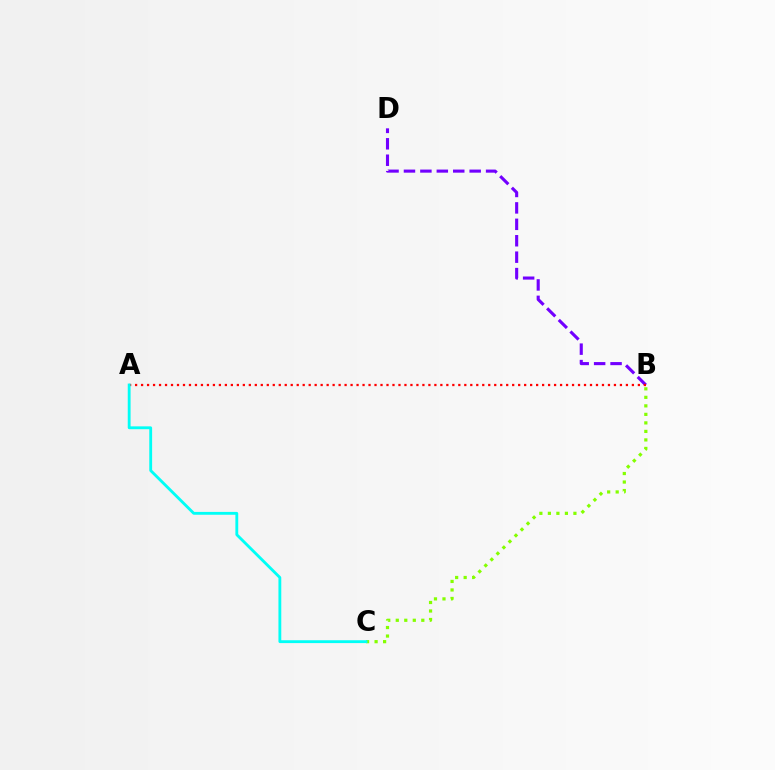{('B', 'D'): [{'color': '#7200ff', 'line_style': 'dashed', 'thickness': 2.23}], ('A', 'B'): [{'color': '#ff0000', 'line_style': 'dotted', 'thickness': 1.63}], ('B', 'C'): [{'color': '#84ff00', 'line_style': 'dotted', 'thickness': 2.31}], ('A', 'C'): [{'color': '#00fff6', 'line_style': 'solid', 'thickness': 2.05}]}